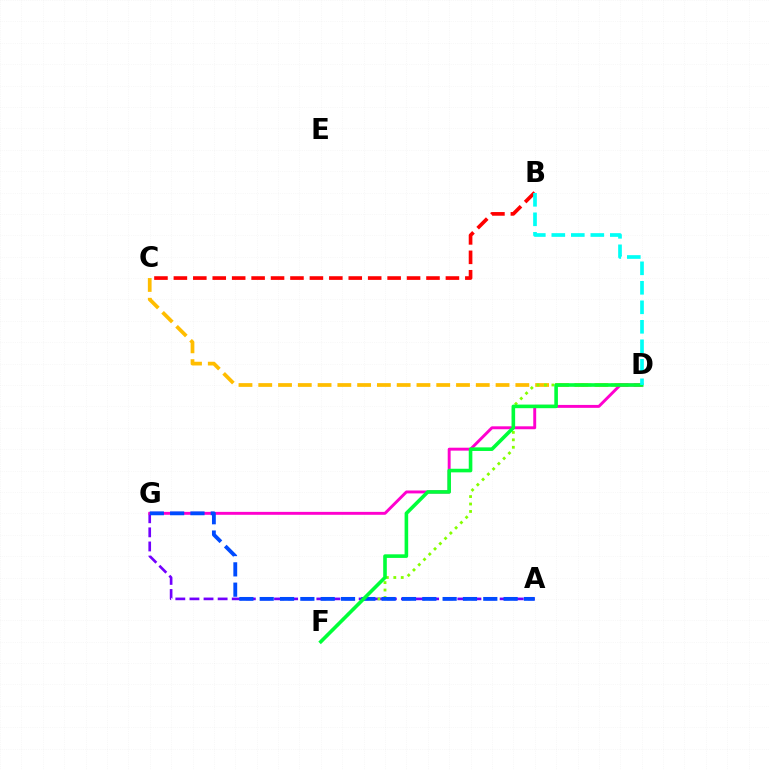{('B', 'C'): [{'color': '#ff0000', 'line_style': 'dashed', 'thickness': 2.64}], ('A', 'G'): [{'color': '#7200ff', 'line_style': 'dashed', 'thickness': 1.92}, {'color': '#004bff', 'line_style': 'dashed', 'thickness': 2.76}], ('C', 'D'): [{'color': '#ffbd00', 'line_style': 'dashed', 'thickness': 2.69}], ('D', 'F'): [{'color': '#84ff00', 'line_style': 'dotted', 'thickness': 2.02}, {'color': '#00ff39', 'line_style': 'solid', 'thickness': 2.59}], ('D', 'G'): [{'color': '#ff00cf', 'line_style': 'solid', 'thickness': 2.1}], ('B', 'D'): [{'color': '#00fff6', 'line_style': 'dashed', 'thickness': 2.65}]}